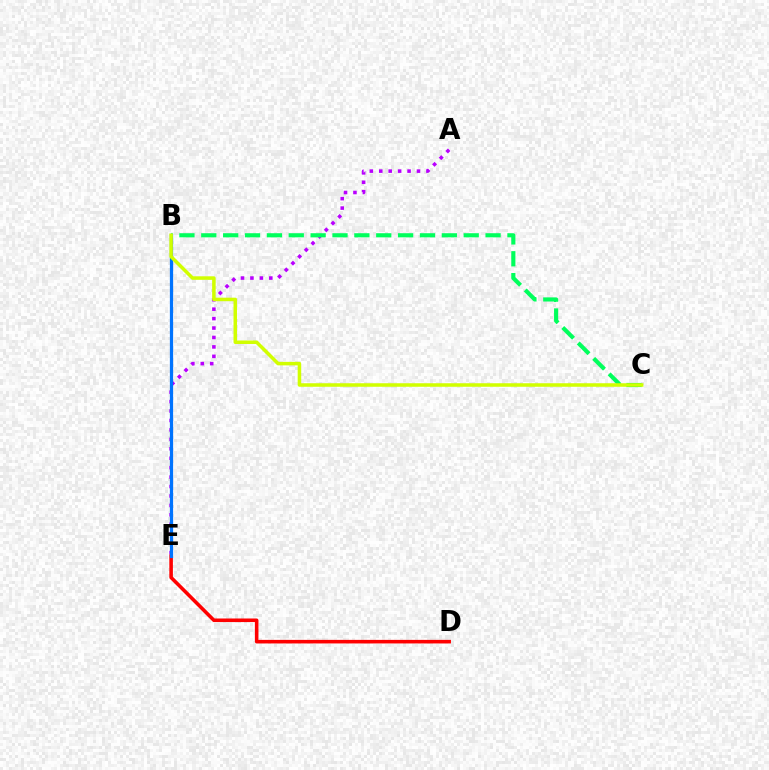{('A', 'E'): [{'color': '#b900ff', 'line_style': 'dotted', 'thickness': 2.56}], ('D', 'E'): [{'color': '#ff0000', 'line_style': 'solid', 'thickness': 2.57}], ('B', 'E'): [{'color': '#0074ff', 'line_style': 'solid', 'thickness': 2.33}], ('B', 'C'): [{'color': '#00ff5c', 'line_style': 'dashed', 'thickness': 2.97}, {'color': '#d1ff00', 'line_style': 'solid', 'thickness': 2.54}]}